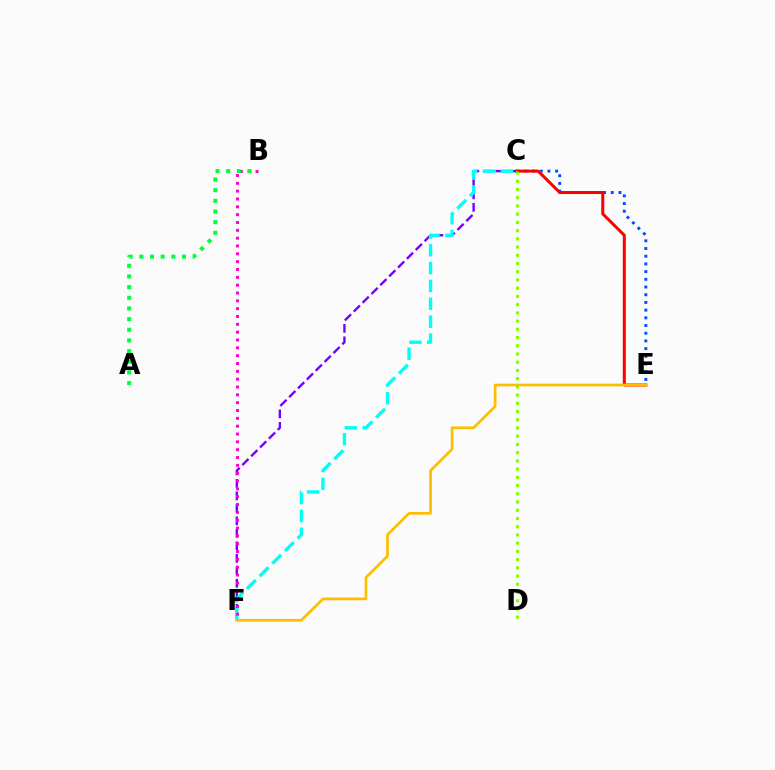{('C', 'E'): [{'color': '#004bff', 'line_style': 'dotted', 'thickness': 2.09}, {'color': '#ff0000', 'line_style': 'solid', 'thickness': 2.17}], ('C', 'F'): [{'color': '#7200ff', 'line_style': 'dashed', 'thickness': 1.7}, {'color': '#00fff6', 'line_style': 'dashed', 'thickness': 2.43}], ('E', 'F'): [{'color': '#ffbd00', 'line_style': 'solid', 'thickness': 1.94}], ('B', 'F'): [{'color': '#ff00cf', 'line_style': 'dotted', 'thickness': 2.13}], ('A', 'B'): [{'color': '#00ff39', 'line_style': 'dotted', 'thickness': 2.89}], ('C', 'D'): [{'color': '#84ff00', 'line_style': 'dotted', 'thickness': 2.23}]}